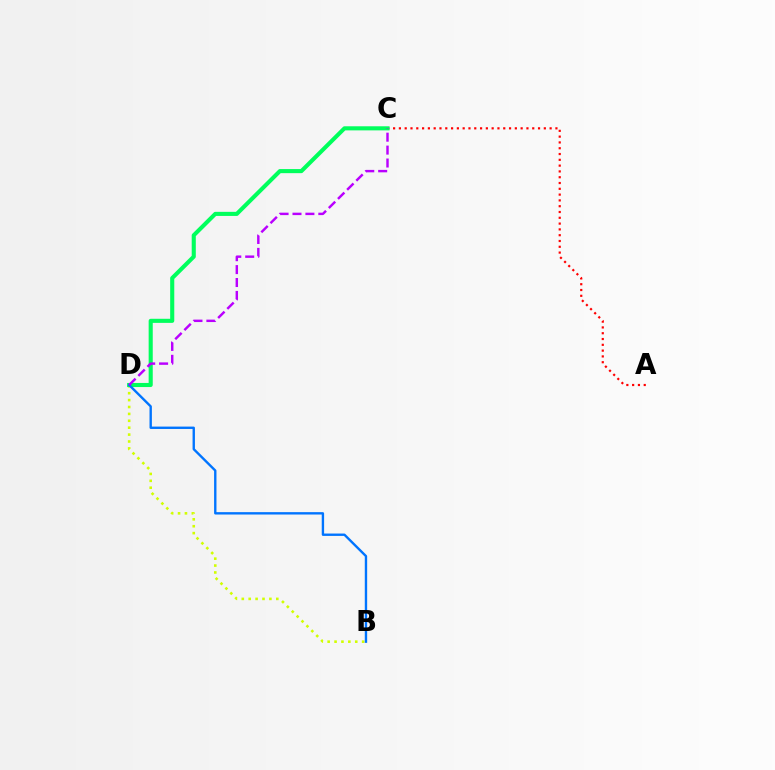{('A', 'C'): [{'color': '#ff0000', 'line_style': 'dotted', 'thickness': 1.58}], ('B', 'D'): [{'color': '#d1ff00', 'line_style': 'dotted', 'thickness': 1.87}, {'color': '#0074ff', 'line_style': 'solid', 'thickness': 1.71}], ('C', 'D'): [{'color': '#00ff5c', 'line_style': 'solid', 'thickness': 2.95}, {'color': '#b900ff', 'line_style': 'dashed', 'thickness': 1.75}]}